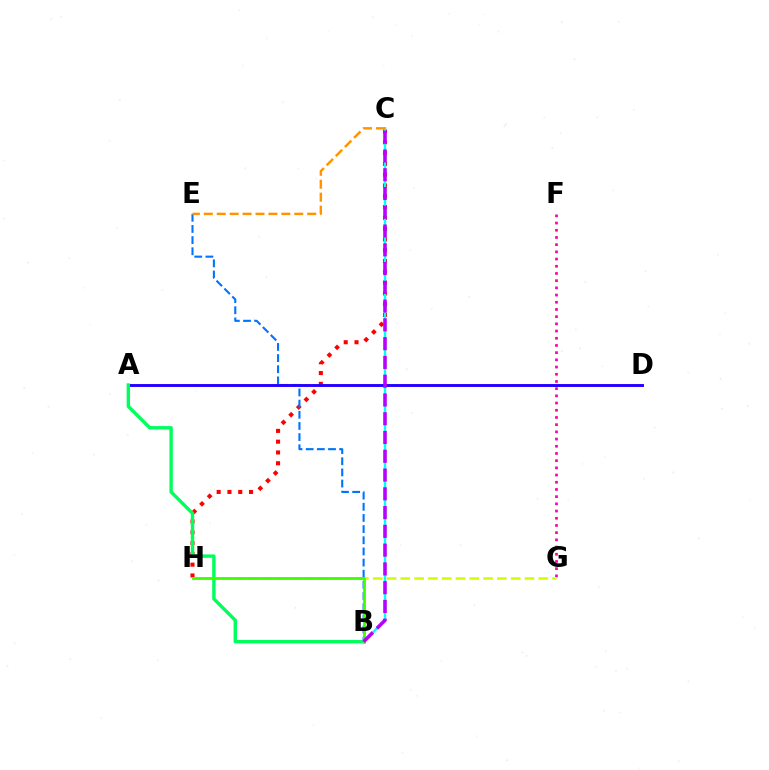{('C', 'H'): [{'color': '#ff0000', 'line_style': 'dotted', 'thickness': 2.93}], ('F', 'G'): [{'color': '#ff00ac', 'line_style': 'dotted', 'thickness': 1.96}], ('B', 'C'): [{'color': '#00fff6', 'line_style': 'solid', 'thickness': 1.76}, {'color': '#b900ff', 'line_style': 'dashed', 'thickness': 2.55}], ('G', 'H'): [{'color': '#d1ff00', 'line_style': 'dashed', 'thickness': 1.87}], ('B', 'E'): [{'color': '#0074ff', 'line_style': 'dashed', 'thickness': 1.52}], ('A', 'D'): [{'color': '#2500ff', 'line_style': 'solid', 'thickness': 2.1}], ('A', 'B'): [{'color': '#00ff5c', 'line_style': 'solid', 'thickness': 2.44}], ('B', 'H'): [{'color': '#3dff00', 'line_style': 'solid', 'thickness': 2.0}], ('C', 'E'): [{'color': '#ff9400', 'line_style': 'dashed', 'thickness': 1.76}]}